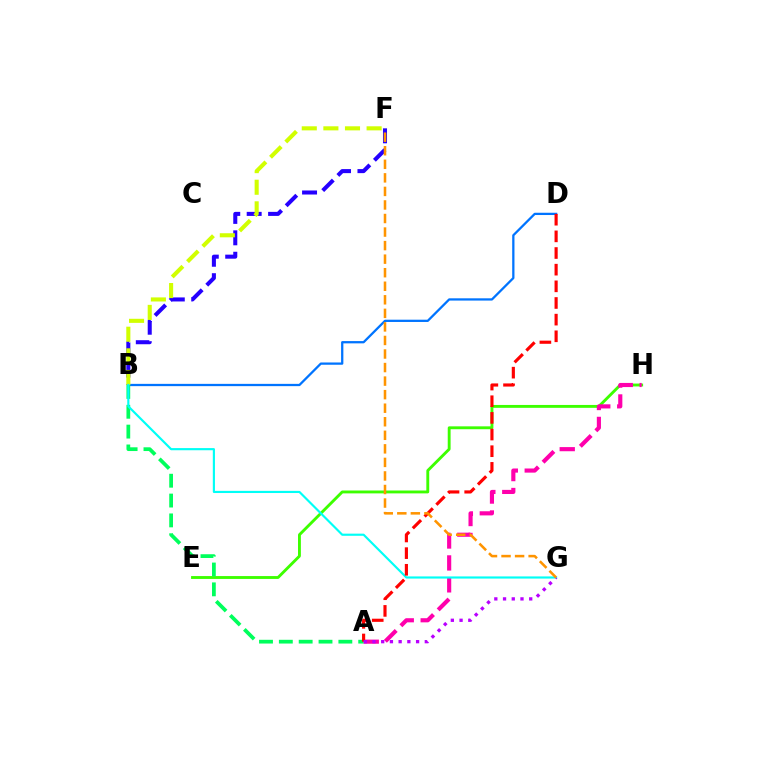{('E', 'H'): [{'color': '#3dff00', 'line_style': 'solid', 'thickness': 2.07}], ('A', 'H'): [{'color': '#ff00ac', 'line_style': 'dashed', 'thickness': 2.98}], ('B', 'F'): [{'color': '#2500ff', 'line_style': 'dashed', 'thickness': 2.91}, {'color': '#d1ff00', 'line_style': 'dashed', 'thickness': 2.94}], ('B', 'D'): [{'color': '#0074ff', 'line_style': 'solid', 'thickness': 1.63}], ('A', 'B'): [{'color': '#00ff5c', 'line_style': 'dashed', 'thickness': 2.7}], ('B', 'G'): [{'color': '#00fff6', 'line_style': 'solid', 'thickness': 1.55}], ('A', 'D'): [{'color': '#ff0000', 'line_style': 'dashed', 'thickness': 2.26}], ('A', 'G'): [{'color': '#b900ff', 'line_style': 'dotted', 'thickness': 2.37}], ('F', 'G'): [{'color': '#ff9400', 'line_style': 'dashed', 'thickness': 1.84}]}